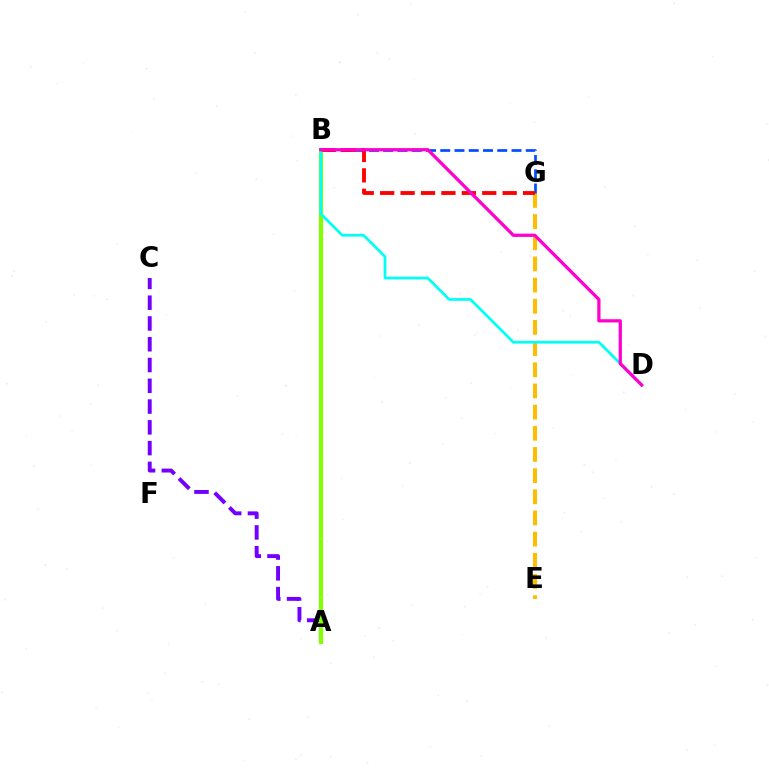{('A', 'B'): [{'color': '#00ff39', 'line_style': 'dotted', 'thickness': 2.07}, {'color': '#84ff00', 'line_style': 'solid', 'thickness': 3.0}], ('A', 'C'): [{'color': '#7200ff', 'line_style': 'dashed', 'thickness': 2.82}], ('E', 'G'): [{'color': '#ffbd00', 'line_style': 'dashed', 'thickness': 2.88}], ('B', 'G'): [{'color': '#004bff', 'line_style': 'dashed', 'thickness': 1.94}, {'color': '#ff0000', 'line_style': 'dashed', 'thickness': 2.77}], ('B', 'D'): [{'color': '#00fff6', 'line_style': 'solid', 'thickness': 1.96}, {'color': '#ff00cf', 'line_style': 'solid', 'thickness': 2.34}]}